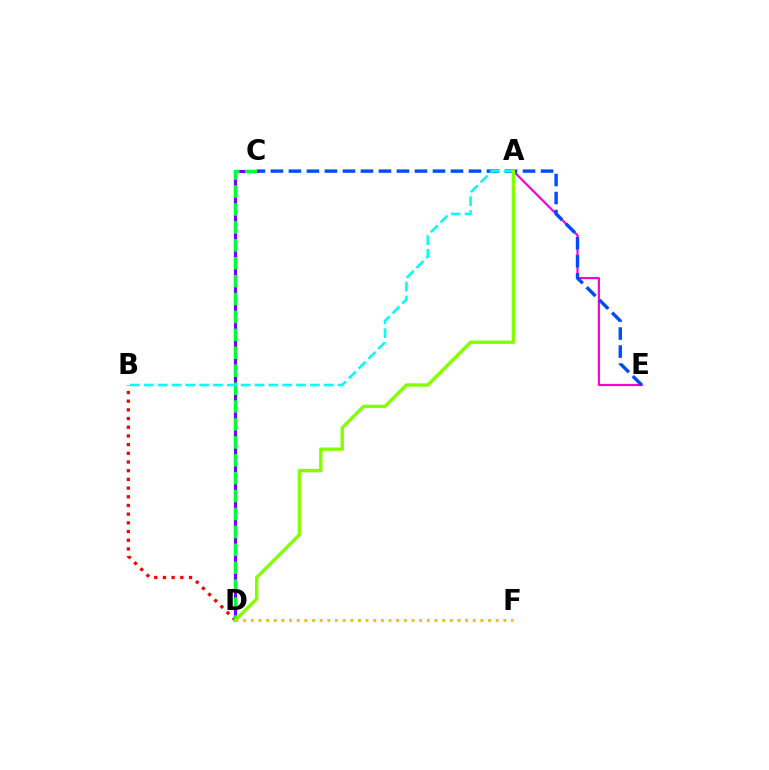{('A', 'E'): [{'color': '#ff00cf', 'line_style': 'solid', 'thickness': 1.57}], ('C', 'E'): [{'color': '#004bff', 'line_style': 'dashed', 'thickness': 2.45}], ('B', 'D'): [{'color': '#ff0000', 'line_style': 'dotted', 'thickness': 2.36}], ('C', 'D'): [{'color': '#7200ff', 'line_style': 'solid', 'thickness': 2.26}, {'color': '#00ff39', 'line_style': 'dashed', 'thickness': 2.43}], ('A', 'B'): [{'color': '#00fff6', 'line_style': 'dashed', 'thickness': 1.88}], ('A', 'D'): [{'color': '#84ff00', 'line_style': 'solid', 'thickness': 2.44}], ('D', 'F'): [{'color': '#ffbd00', 'line_style': 'dotted', 'thickness': 2.08}]}